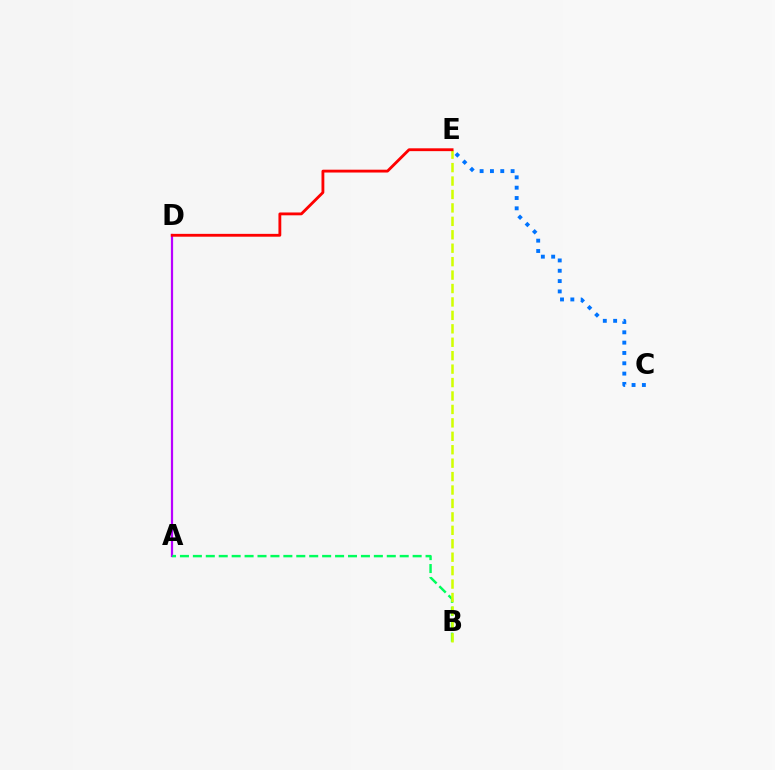{('A', 'D'): [{'color': '#b900ff', 'line_style': 'solid', 'thickness': 1.6}], ('A', 'B'): [{'color': '#00ff5c', 'line_style': 'dashed', 'thickness': 1.76}], ('B', 'E'): [{'color': '#d1ff00', 'line_style': 'dashed', 'thickness': 1.83}], ('D', 'E'): [{'color': '#ff0000', 'line_style': 'solid', 'thickness': 2.04}], ('C', 'E'): [{'color': '#0074ff', 'line_style': 'dotted', 'thickness': 2.81}]}